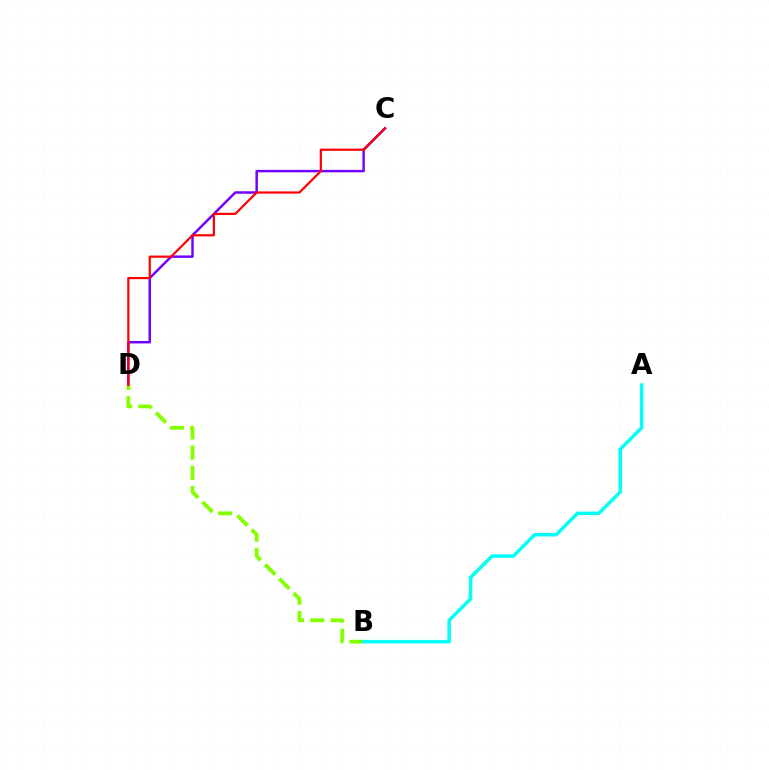{('C', 'D'): [{'color': '#7200ff', 'line_style': 'solid', 'thickness': 1.78}, {'color': '#ff0000', 'line_style': 'solid', 'thickness': 1.58}], ('B', 'D'): [{'color': '#84ff00', 'line_style': 'dashed', 'thickness': 2.74}], ('A', 'B'): [{'color': '#00fff6', 'line_style': 'solid', 'thickness': 2.52}]}